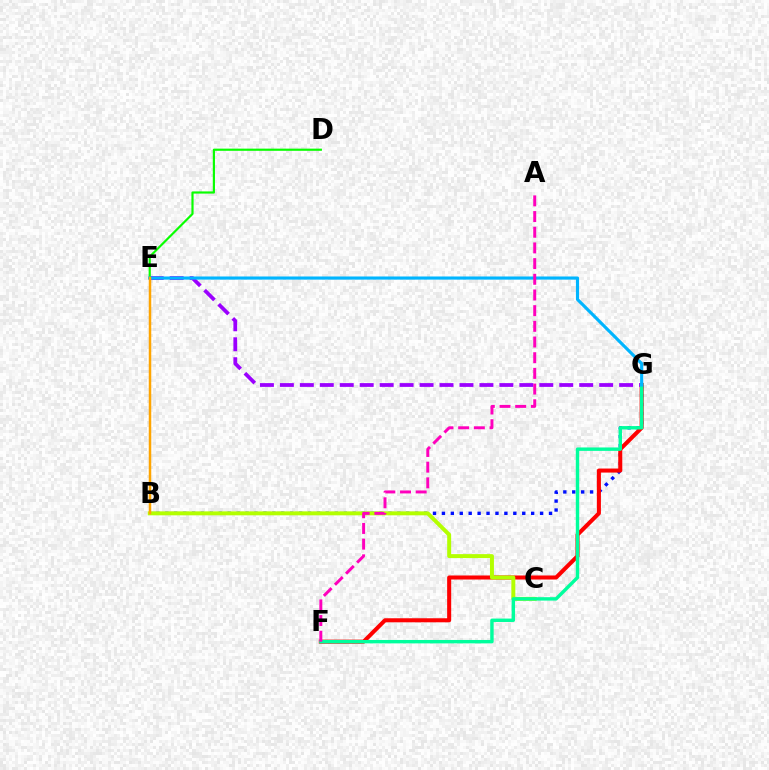{('B', 'G'): [{'color': '#0010ff', 'line_style': 'dotted', 'thickness': 2.42}], ('F', 'G'): [{'color': '#ff0000', 'line_style': 'solid', 'thickness': 2.91}, {'color': '#00ff9d', 'line_style': 'solid', 'thickness': 2.46}], ('E', 'G'): [{'color': '#9b00ff', 'line_style': 'dashed', 'thickness': 2.71}, {'color': '#00b5ff', 'line_style': 'solid', 'thickness': 2.26}], ('D', 'E'): [{'color': '#08ff00', 'line_style': 'solid', 'thickness': 1.57}], ('B', 'C'): [{'color': '#b3ff00', 'line_style': 'solid', 'thickness': 2.85}], ('A', 'F'): [{'color': '#ff00bd', 'line_style': 'dashed', 'thickness': 2.13}], ('B', 'E'): [{'color': '#ffa500', 'line_style': 'solid', 'thickness': 1.8}]}